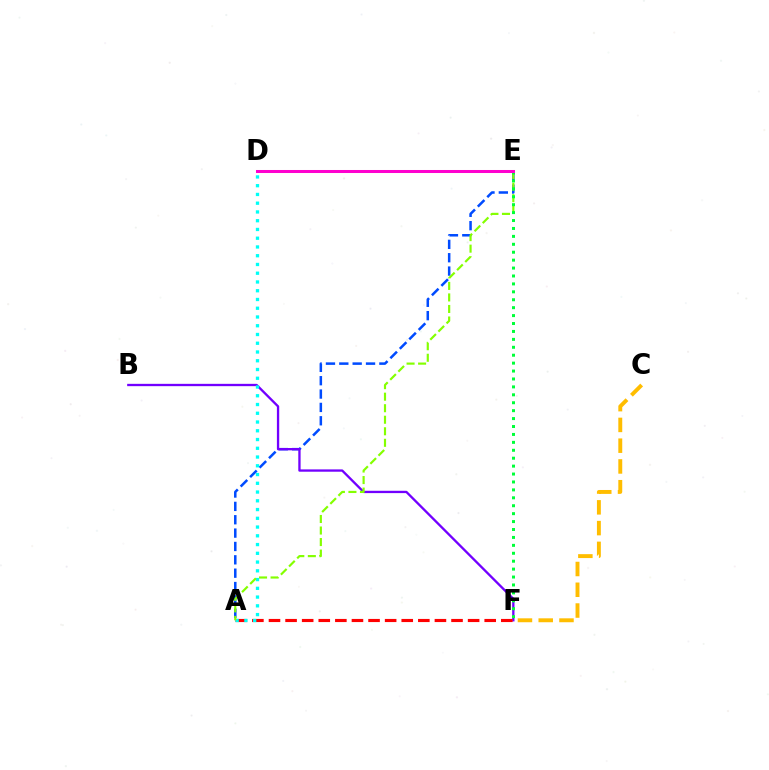{('A', 'E'): [{'color': '#004bff', 'line_style': 'dashed', 'thickness': 1.81}, {'color': '#84ff00', 'line_style': 'dashed', 'thickness': 1.57}], ('B', 'F'): [{'color': '#7200ff', 'line_style': 'solid', 'thickness': 1.67}], ('A', 'F'): [{'color': '#ff0000', 'line_style': 'dashed', 'thickness': 2.25}], ('A', 'D'): [{'color': '#00fff6', 'line_style': 'dotted', 'thickness': 2.38}], ('E', 'F'): [{'color': '#00ff39', 'line_style': 'dotted', 'thickness': 2.15}], ('D', 'E'): [{'color': '#ff00cf', 'line_style': 'solid', 'thickness': 2.18}], ('C', 'F'): [{'color': '#ffbd00', 'line_style': 'dashed', 'thickness': 2.82}]}